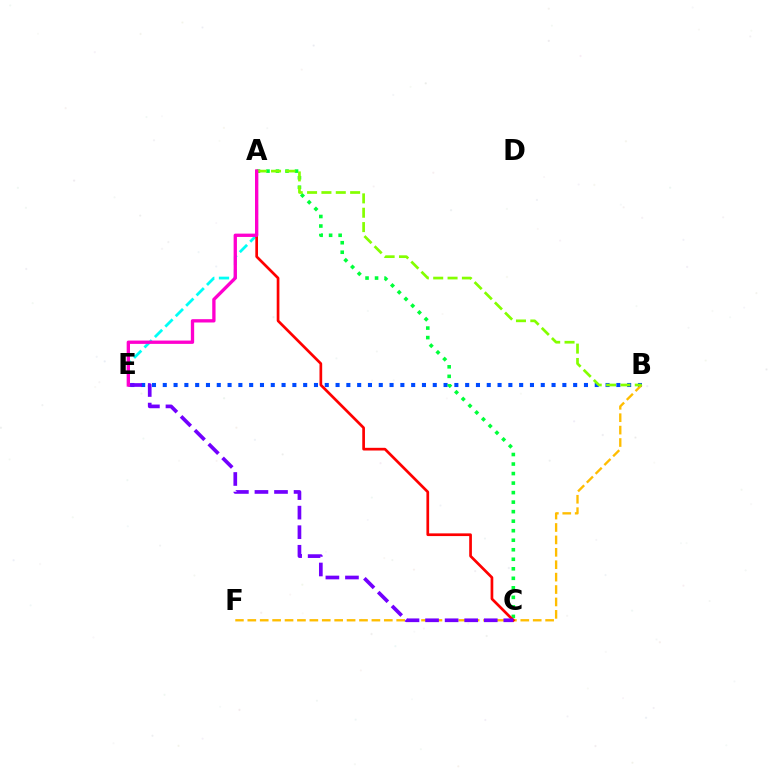{('B', 'E'): [{'color': '#004bff', 'line_style': 'dotted', 'thickness': 2.93}], ('A', 'C'): [{'color': '#00ff39', 'line_style': 'dotted', 'thickness': 2.59}, {'color': '#ff0000', 'line_style': 'solid', 'thickness': 1.94}], ('A', 'E'): [{'color': '#00fff6', 'line_style': 'dashed', 'thickness': 2.0}, {'color': '#ff00cf', 'line_style': 'solid', 'thickness': 2.39}], ('B', 'F'): [{'color': '#ffbd00', 'line_style': 'dashed', 'thickness': 1.69}], ('A', 'B'): [{'color': '#84ff00', 'line_style': 'dashed', 'thickness': 1.95}], ('C', 'E'): [{'color': '#7200ff', 'line_style': 'dashed', 'thickness': 2.66}]}